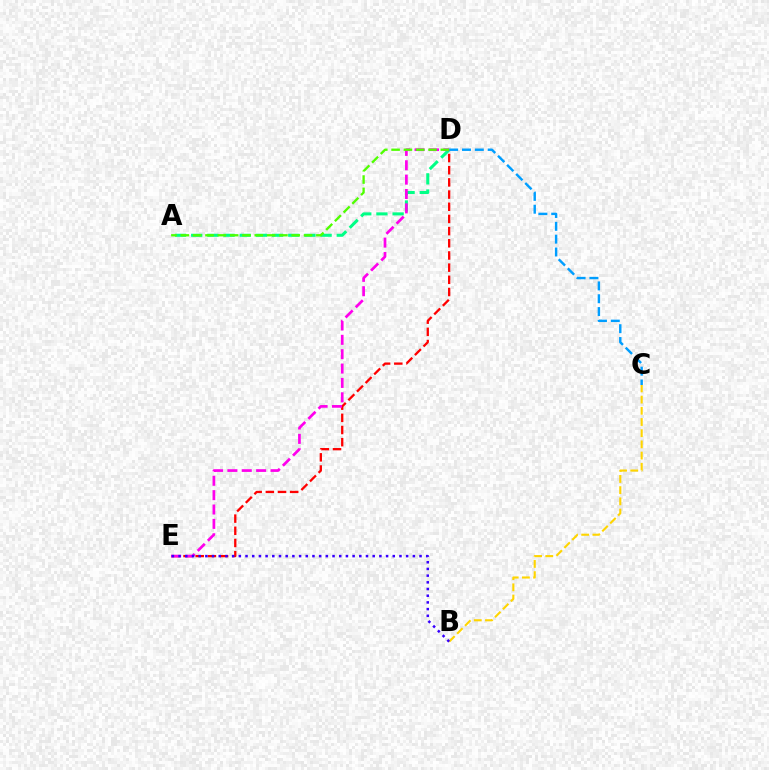{('D', 'E'): [{'color': '#ff0000', 'line_style': 'dashed', 'thickness': 1.65}, {'color': '#ff00ed', 'line_style': 'dashed', 'thickness': 1.95}], ('A', 'D'): [{'color': '#00ff86', 'line_style': 'dashed', 'thickness': 2.2}, {'color': '#4fff00', 'line_style': 'dashed', 'thickness': 1.67}], ('B', 'C'): [{'color': '#ffd500', 'line_style': 'dashed', 'thickness': 1.52}], ('C', 'D'): [{'color': '#009eff', 'line_style': 'dashed', 'thickness': 1.74}], ('B', 'E'): [{'color': '#3700ff', 'line_style': 'dotted', 'thickness': 1.82}]}